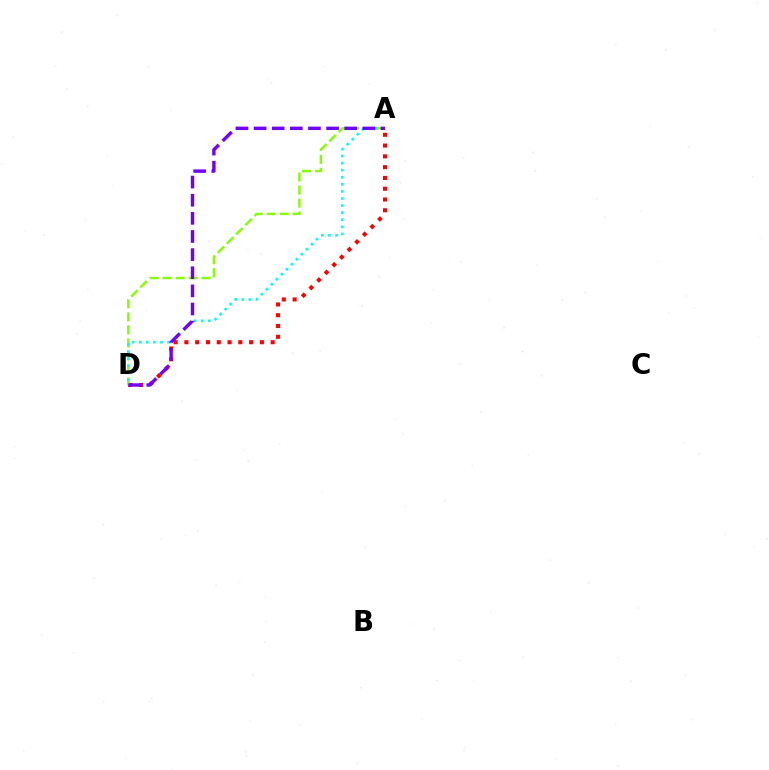{('A', 'D'): [{'color': '#ff0000', 'line_style': 'dotted', 'thickness': 2.93}, {'color': '#84ff00', 'line_style': 'dashed', 'thickness': 1.77}, {'color': '#00fff6', 'line_style': 'dotted', 'thickness': 1.92}, {'color': '#7200ff', 'line_style': 'dashed', 'thickness': 2.46}]}